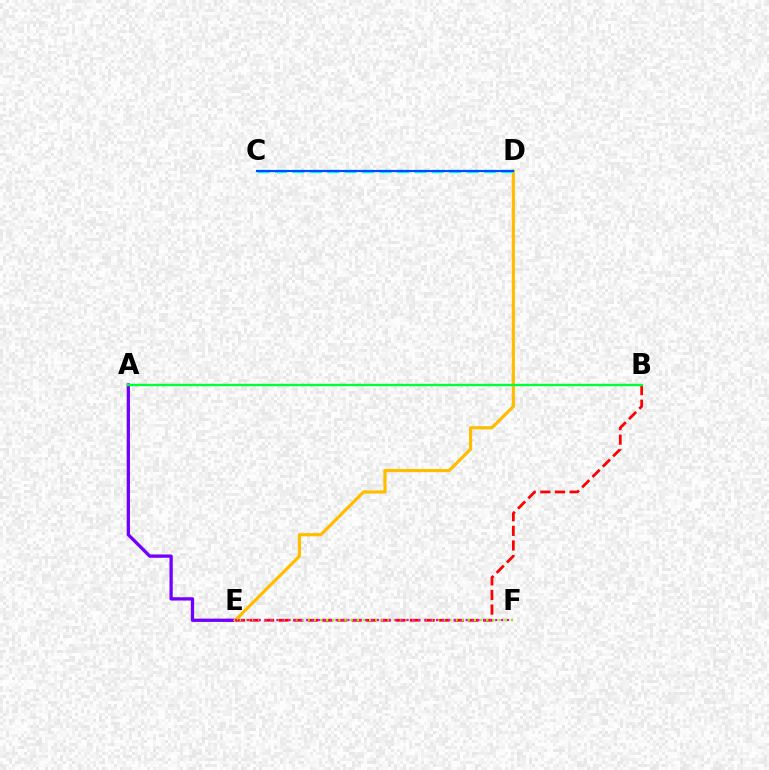{('B', 'E'): [{'color': '#ff0000', 'line_style': 'dashed', 'thickness': 1.98}], ('A', 'E'): [{'color': '#7200ff', 'line_style': 'solid', 'thickness': 2.37}], ('D', 'E'): [{'color': '#ffbd00', 'line_style': 'solid', 'thickness': 2.29}], ('E', 'F'): [{'color': '#84ff00', 'line_style': 'dotted', 'thickness': 1.67}, {'color': '#ff00cf', 'line_style': 'dotted', 'thickness': 1.61}], ('C', 'D'): [{'color': '#00fff6', 'line_style': 'dashed', 'thickness': 2.37}, {'color': '#004bff', 'line_style': 'solid', 'thickness': 1.57}], ('A', 'B'): [{'color': '#00ff39', 'line_style': 'solid', 'thickness': 1.7}]}